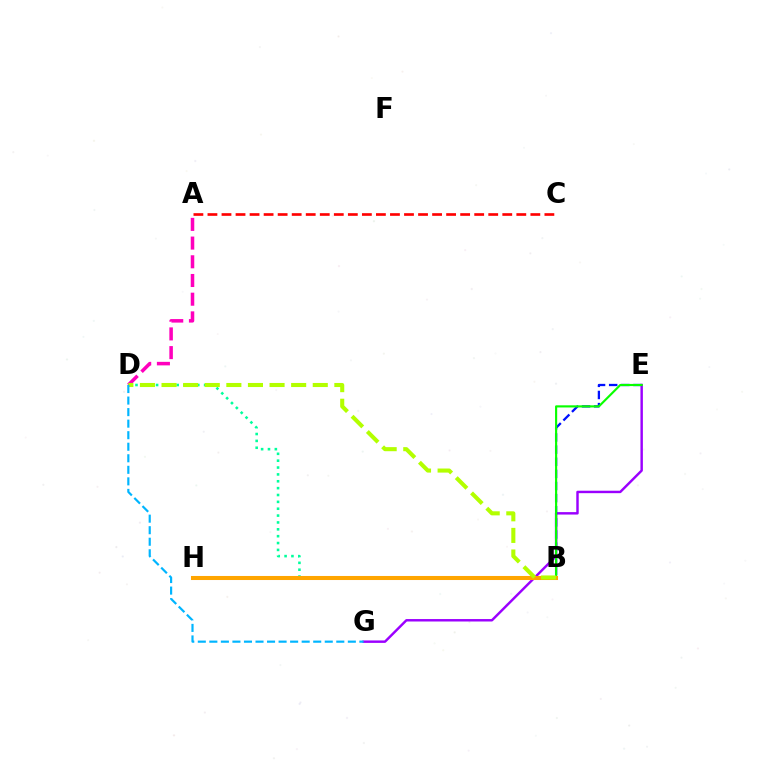{('E', 'G'): [{'color': '#9b00ff', 'line_style': 'solid', 'thickness': 1.76}], ('B', 'E'): [{'color': '#0010ff', 'line_style': 'dashed', 'thickness': 1.65}, {'color': '#08ff00', 'line_style': 'solid', 'thickness': 1.54}], ('B', 'D'): [{'color': '#00ff9d', 'line_style': 'dotted', 'thickness': 1.86}, {'color': '#b3ff00', 'line_style': 'dashed', 'thickness': 2.93}], ('A', 'C'): [{'color': '#ff0000', 'line_style': 'dashed', 'thickness': 1.91}], ('B', 'H'): [{'color': '#ffa500', 'line_style': 'solid', 'thickness': 2.91}], ('A', 'D'): [{'color': '#ff00bd', 'line_style': 'dashed', 'thickness': 2.54}], ('D', 'G'): [{'color': '#00b5ff', 'line_style': 'dashed', 'thickness': 1.57}]}